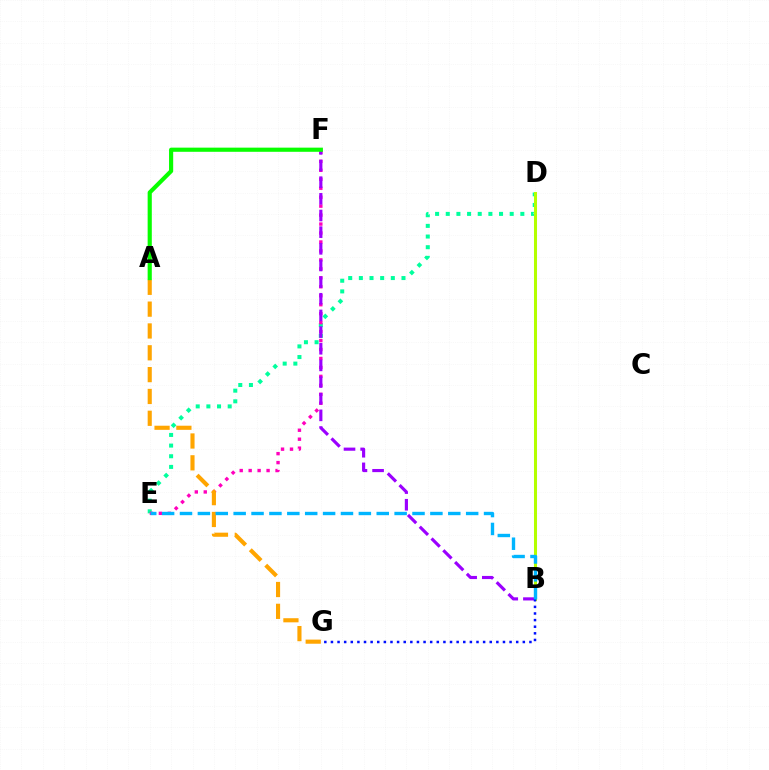{('D', 'E'): [{'color': '#00ff9d', 'line_style': 'dotted', 'thickness': 2.9}], ('E', 'F'): [{'color': '#ff00bd', 'line_style': 'dotted', 'thickness': 2.43}], ('B', 'D'): [{'color': '#ff0000', 'line_style': 'solid', 'thickness': 1.98}, {'color': '#b3ff00', 'line_style': 'solid', 'thickness': 2.18}], ('B', 'F'): [{'color': '#9b00ff', 'line_style': 'dashed', 'thickness': 2.26}], ('A', 'G'): [{'color': '#ffa500', 'line_style': 'dashed', 'thickness': 2.97}], ('A', 'F'): [{'color': '#08ff00', 'line_style': 'solid', 'thickness': 2.99}], ('B', 'G'): [{'color': '#0010ff', 'line_style': 'dotted', 'thickness': 1.8}], ('B', 'E'): [{'color': '#00b5ff', 'line_style': 'dashed', 'thickness': 2.43}]}